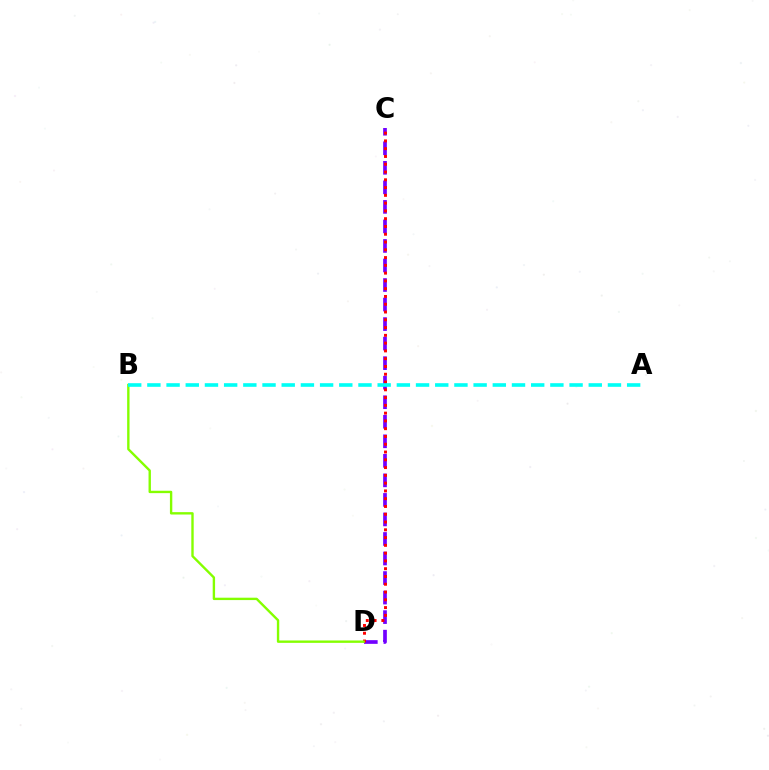{('C', 'D'): [{'color': '#7200ff', 'line_style': 'dashed', 'thickness': 2.65}, {'color': '#ff0000', 'line_style': 'dotted', 'thickness': 2.11}], ('B', 'D'): [{'color': '#84ff00', 'line_style': 'solid', 'thickness': 1.71}], ('A', 'B'): [{'color': '#00fff6', 'line_style': 'dashed', 'thickness': 2.61}]}